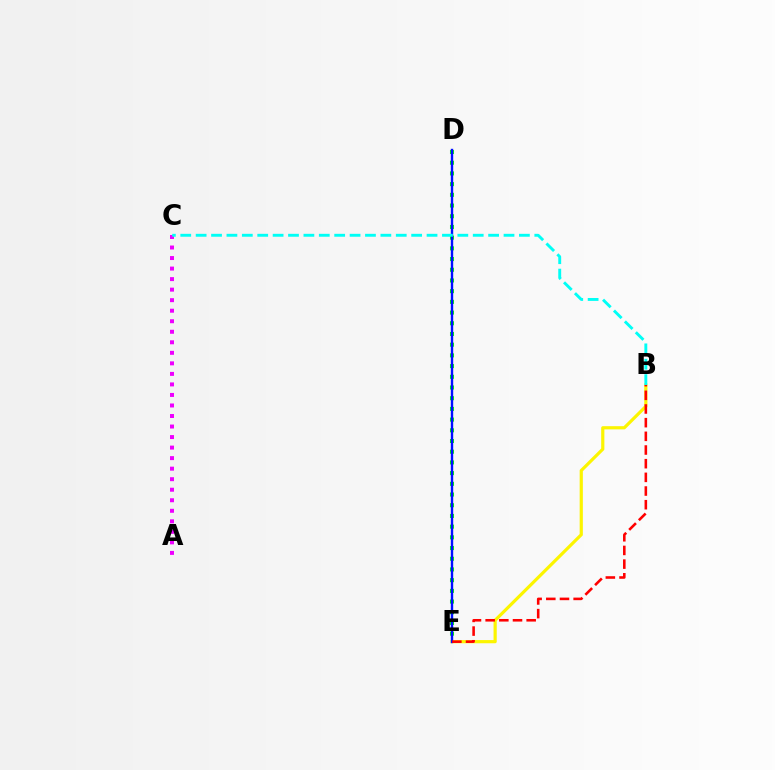{('D', 'E'): [{'color': '#08ff00', 'line_style': 'dotted', 'thickness': 2.91}, {'color': '#0010ff', 'line_style': 'solid', 'thickness': 1.71}], ('B', 'E'): [{'color': '#fcf500', 'line_style': 'solid', 'thickness': 2.29}, {'color': '#ff0000', 'line_style': 'dashed', 'thickness': 1.86}], ('A', 'C'): [{'color': '#ee00ff', 'line_style': 'dotted', 'thickness': 2.86}], ('B', 'C'): [{'color': '#00fff6', 'line_style': 'dashed', 'thickness': 2.09}]}